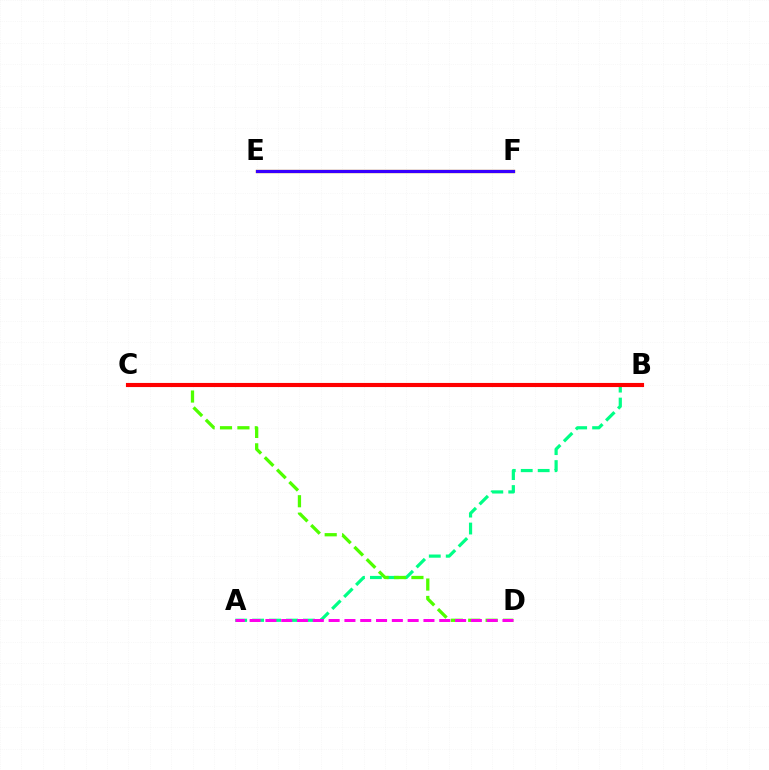{('E', 'F'): [{'color': '#ffd500', 'line_style': 'solid', 'thickness': 2.43}, {'color': '#3700ff', 'line_style': 'solid', 'thickness': 2.33}], ('A', 'B'): [{'color': '#00ff86', 'line_style': 'dashed', 'thickness': 2.3}], ('B', 'C'): [{'color': '#009eff', 'line_style': 'solid', 'thickness': 2.16}, {'color': '#ff0000', 'line_style': 'solid', 'thickness': 2.97}], ('C', 'D'): [{'color': '#4fff00', 'line_style': 'dashed', 'thickness': 2.36}], ('A', 'D'): [{'color': '#ff00ed', 'line_style': 'dashed', 'thickness': 2.15}]}